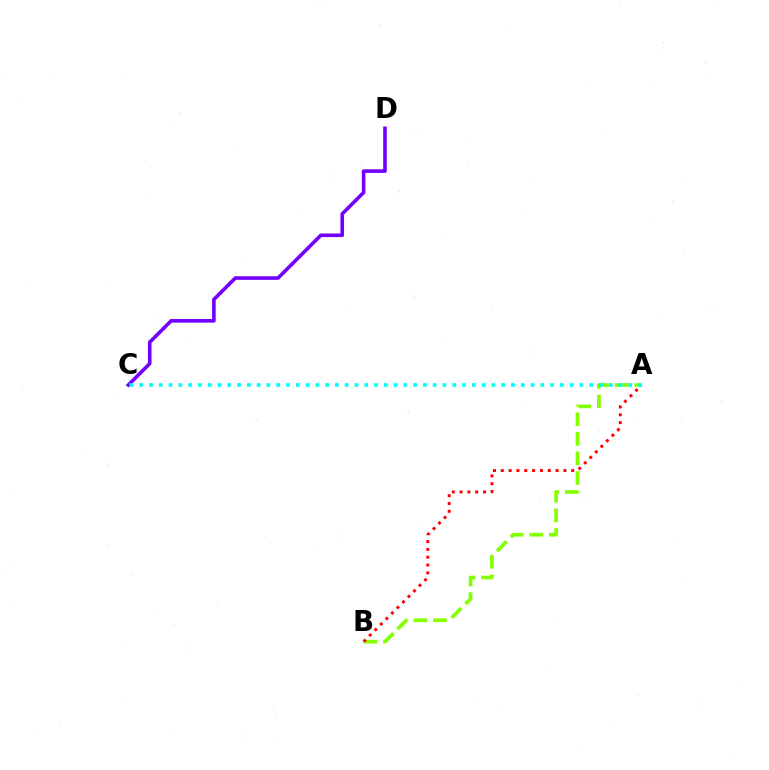{('A', 'B'): [{'color': '#84ff00', 'line_style': 'dashed', 'thickness': 2.66}, {'color': '#ff0000', 'line_style': 'dotted', 'thickness': 2.13}], ('C', 'D'): [{'color': '#7200ff', 'line_style': 'solid', 'thickness': 2.6}], ('A', 'C'): [{'color': '#00fff6', 'line_style': 'dotted', 'thickness': 2.66}]}